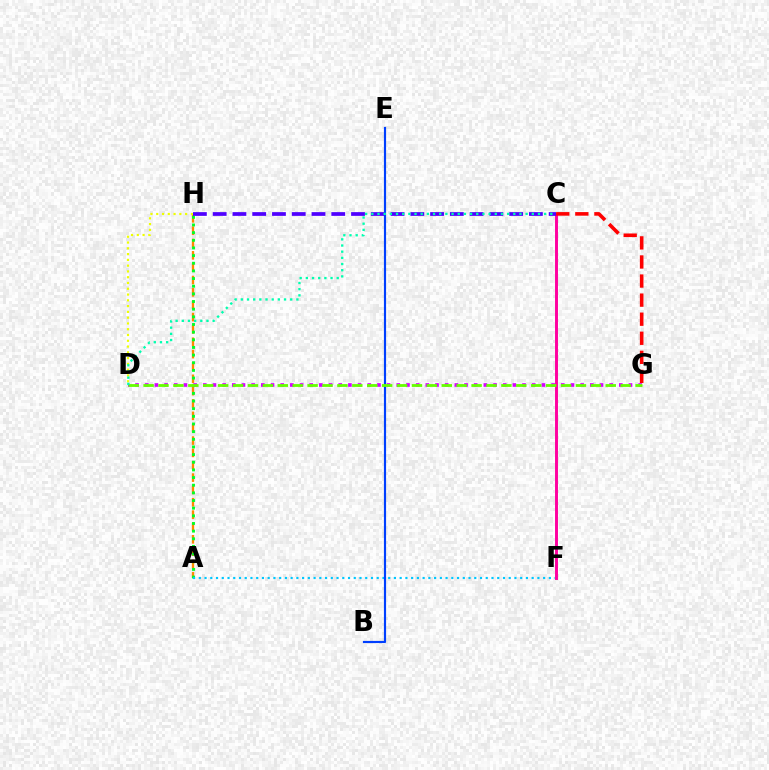{('A', 'H'): [{'color': '#ff8800', 'line_style': 'dashed', 'thickness': 1.68}, {'color': '#00ff27', 'line_style': 'dotted', 'thickness': 2.08}], ('A', 'F'): [{'color': '#00c7ff', 'line_style': 'dotted', 'thickness': 1.56}], ('C', 'F'): [{'color': '#ff00a0', 'line_style': 'solid', 'thickness': 2.11}], ('B', 'E'): [{'color': '#003fff', 'line_style': 'solid', 'thickness': 1.56}], ('C', 'G'): [{'color': '#ff0000', 'line_style': 'dashed', 'thickness': 2.59}], ('D', 'H'): [{'color': '#eeff00', 'line_style': 'dotted', 'thickness': 1.57}], ('D', 'G'): [{'color': '#d600ff', 'line_style': 'dotted', 'thickness': 2.63}, {'color': '#66ff00', 'line_style': 'dashed', 'thickness': 2.03}], ('C', 'H'): [{'color': '#4f00ff', 'line_style': 'dashed', 'thickness': 2.68}], ('C', 'D'): [{'color': '#00ffaf', 'line_style': 'dotted', 'thickness': 1.68}]}